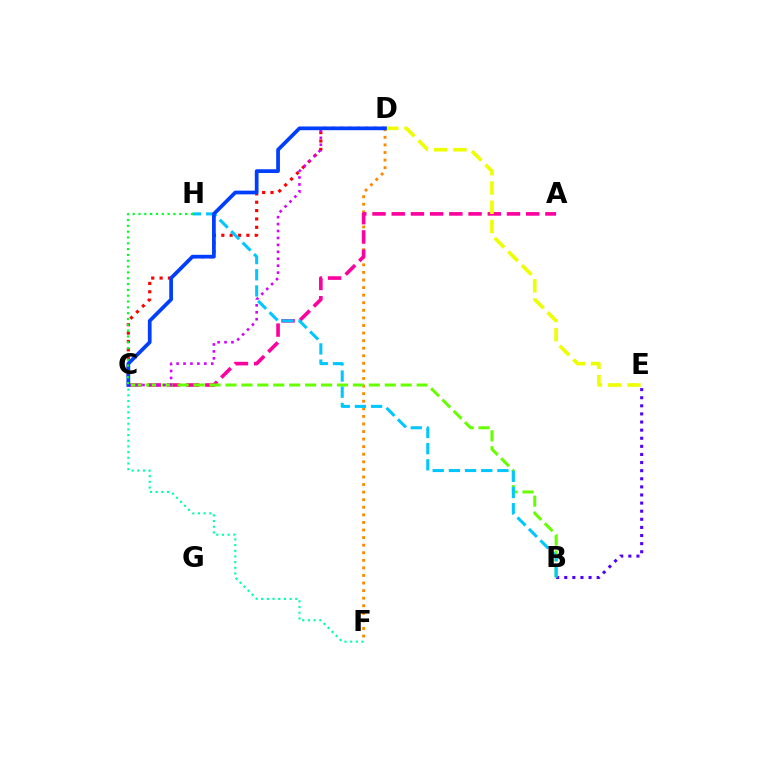{('D', 'F'): [{'color': '#ff8800', 'line_style': 'dotted', 'thickness': 2.06}], ('C', 'D'): [{'color': '#ff0000', 'line_style': 'dotted', 'thickness': 2.27}, {'color': '#d600ff', 'line_style': 'dotted', 'thickness': 1.88}, {'color': '#003fff', 'line_style': 'solid', 'thickness': 2.68}], ('A', 'C'): [{'color': '#ff00a0', 'line_style': 'dashed', 'thickness': 2.61}], ('B', 'E'): [{'color': '#4f00ff', 'line_style': 'dotted', 'thickness': 2.2}], ('B', 'C'): [{'color': '#66ff00', 'line_style': 'dashed', 'thickness': 2.16}], ('B', 'H'): [{'color': '#00c7ff', 'line_style': 'dashed', 'thickness': 2.2}], ('D', 'E'): [{'color': '#eeff00', 'line_style': 'dashed', 'thickness': 2.62}], ('C', 'F'): [{'color': '#00ffaf', 'line_style': 'dotted', 'thickness': 1.54}], ('C', 'H'): [{'color': '#00ff27', 'line_style': 'dotted', 'thickness': 1.58}]}